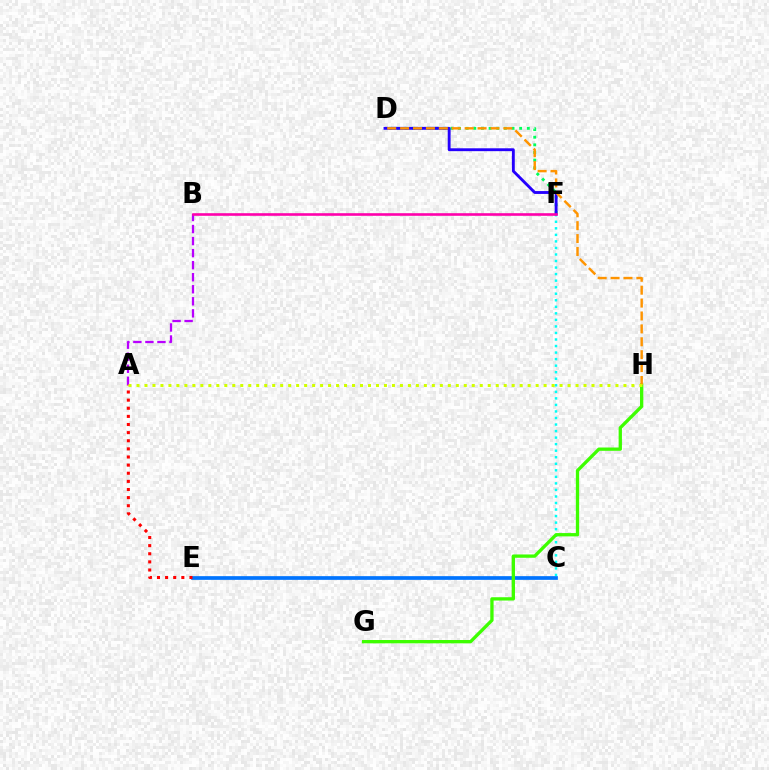{('C', 'F'): [{'color': '#00fff6', 'line_style': 'dotted', 'thickness': 1.78}], ('D', 'F'): [{'color': '#00ff5c', 'line_style': 'dotted', 'thickness': 2.08}, {'color': '#2500ff', 'line_style': 'solid', 'thickness': 2.07}], ('C', 'E'): [{'color': '#0074ff', 'line_style': 'solid', 'thickness': 2.67}], ('G', 'H'): [{'color': '#3dff00', 'line_style': 'solid', 'thickness': 2.38}], ('A', 'B'): [{'color': '#b900ff', 'line_style': 'dashed', 'thickness': 1.64}], ('B', 'F'): [{'color': '#ff00ac', 'line_style': 'solid', 'thickness': 1.88}], ('D', 'H'): [{'color': '#ff9400', 'line_style': 'dashed', 'thickness': 1.75}], ('A', 'E'): [{'color': '#ff0000', 'line_style': 'dotted', 'thickness': 2.21}], ('A', 'H'): [{'color': '#d1ff00', 'line_style': 'dotted', 'thickness': 2.17}]}